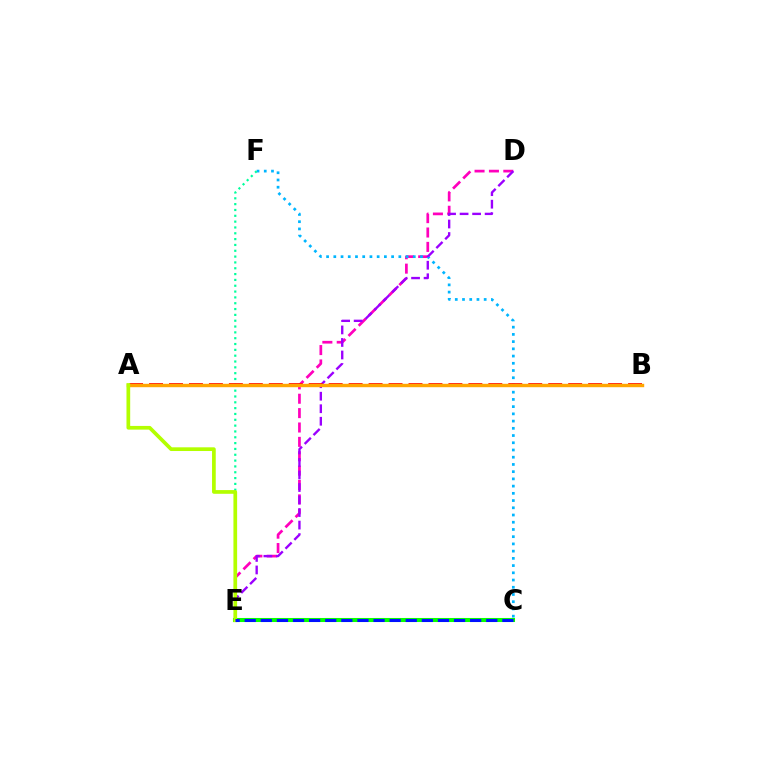{('D', 'E'): [{'color': '#ff00bd', 'line_style': 'dashed', 'thickness': 1.95}, {'color': '#9b00ff', 'line_style': 'dashed', 'thickness': 1.7}], ('C', 'E'): [{'color': '#08ff00', 'line_style': 'solid', 'thickness': 2.92}, {'color': '#0010ff', 'line_style': 'dashed', 'thickness': 2.19}], ('C', 'F'): [{'color': '#00b5ff', 'line_style': 'dotted', 'thickness': 1.96}], ('E', 'F'): [{'color': '#00ff9d', 'line_style': 'dotted', 'thickness': 1.58}], ('A', 'B'): [{'color': '#ff0000', 'line_style': 'dashed', 'thickness': 2.71}, {'color': '#ffa500', 'line_style': 'solid', 'thickness': 2.45}], ('A', 'E'): [{'color': '#b3ff00', 'line_style': 'solid', 'thickness': 2.67}]}